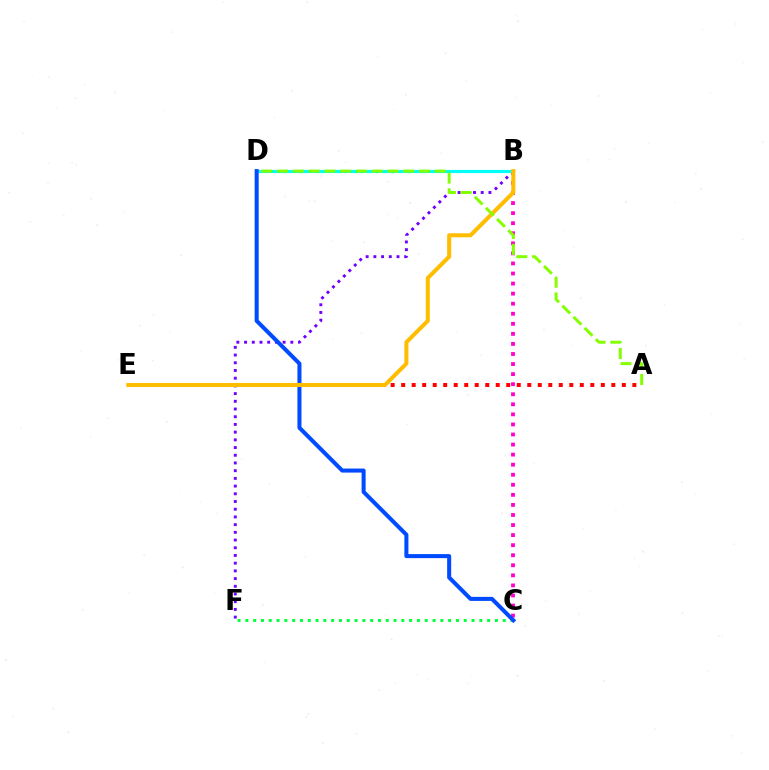{('A', 'E'): [{'color': '#ff0000', 'line_style': 'dotted', 'thickness': 2.85}], ('C', 'F'): [{'color': '#00ff39', 'line_style': 'dotted', 'thickness': 2.12}], ('B', 'C'): [{'color': '#ff00cf', 'line_style': 'dotted', 'thickness': 2.73}], ('B', 'F'): [{'color': '#7200ff', 'line_style': 'dotted', 'thickness': 2.09}], ('B', 'D'): [{'color': '#00fff6', 'line_style': 'solid', 'thickness': 2.26}], ('C', 'D'): [{'color': '#004bff', 'line_style': 'solid', 'thickness': 2.91}], ('B', 'E'): [{'color': '#ffbd00', 'line_style': 'solid', 'thickness': 2.91}], ('A', 'D'): [{'color': '#84ff00', 'line_style': 'dashed', 'thickness': 2.14}]}